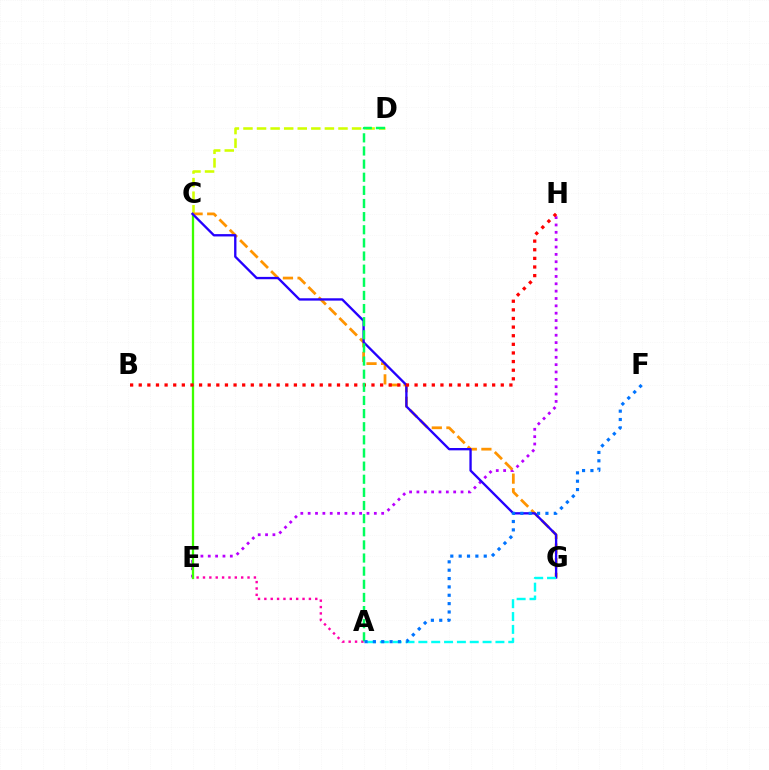{('C', 'D'): [{'color': '#d1ff00', 'line_style': 'dashed', 'thickness': 1.84}], ('E', 'H'): [{'color': '#b900ff', 'line_style': 'dotted', 'thickness': 2.0}], ('C', 'E'): [{'color': '#3dff00', 'line_style': 'solid', 'thickness': 1.65}], ('C', 'G'): [{'color': '#ff9400', 'line_style': 'dashed', 'thickness': 1.99}, {'color': '#2500ff', 'line_style': 'solid', 'thickness': 1.68}], ('A', 'E'): [{'color': '#ff00ac', 'line_style': 'dotted', 'thickness': 1.73}], ('B', 'H'): [{'color': '#ff0000', 'line_style': 'dotted', 'thickness': 2.34}], ('A', 'G'): [{'color': '#00fff6', 'line_style': 'dashed', 'thickness': 1.74}], ('A', 'D'): [{'color': '#00ff5c', 'line_style': 'dashed', 'thickness': 1.78}], ('A', 'F'): [{'color': '#0074ff', 'line_style': 'dotted', 'thickness': 2.27}]}